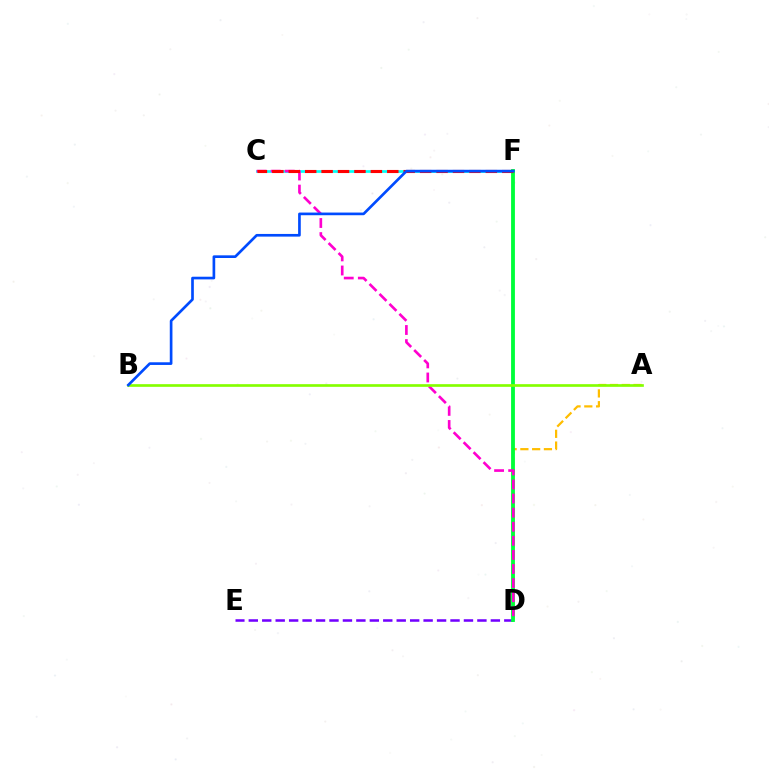{('D', 'E'): [{'color': '#7200ff', 'line_style': 'dashed', 'thickness': 1.83}], ('A', 'D'): [{'color': '#ffbd00', 'line_style': 'dashed', 'thickness': 1.6}], ('C', 'F'): [{'color': '#00fff6', 'line_style': 'solid', 'thickness': 1.94}, {'color': '#ff0000', 'line_style': 'dashed', 'thickness': 2.23}], ('D', 'F'): [{'color': '#00ff39', 'line_style': 'solid', 'thickness': 2.76}], ('C', 'D'): [{'color': '#ff00cf', 'line_style': 'dashed', 'thickness': 1.91}], ('A', 'B'): [{'color': '#84ff00', 'line_style': 'solid', 'thickness': 1.92}], ('B', 'F'): [{'color': '#004bff', 'line_style': 'solid', 'thickness': 1.92}]}